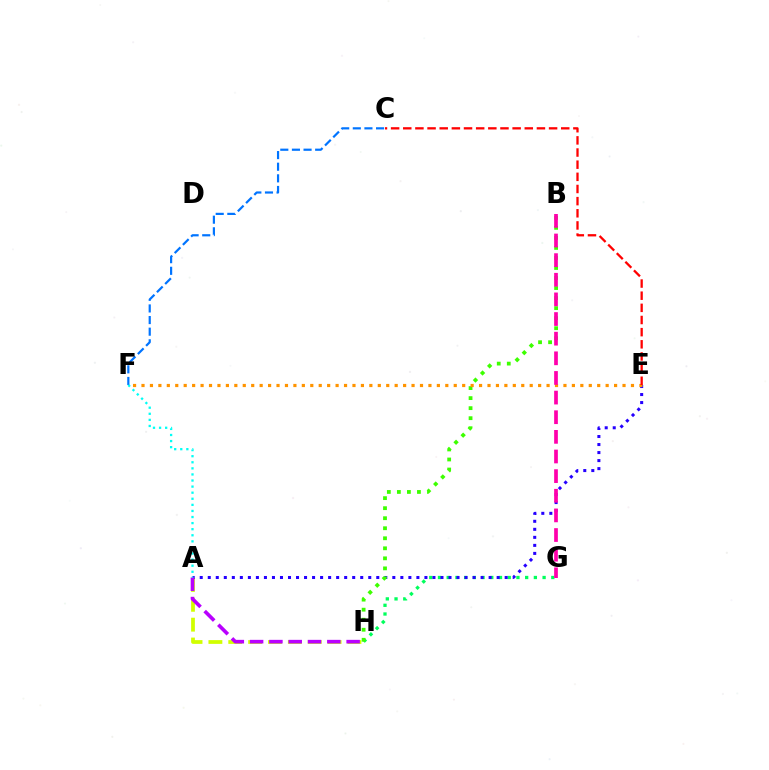{('A', 'H'): [{'color': '#d1ff00', 'line_style': 'dashed', 'thickness': 2.7}, {'color': '#b900ff', 'line_style': 'dashed', 'thickness': 2.62}], ('G', 'H'): [{'color': '#00ff5c', 'line_style': 'dotted', 'thickness': 2.37}], ('A', 'E'): [{'color': '#2500ff', 'line_style': 'dotted', 'thickness': 2.18}], ('B', 'H'): [{'color': '#3dff00', 'line_style': 'dotted', 'thickness': 2.73}], ('E', 'F'): [{'color': '#ff9400', 'line_style': 'dotted', 'thickness': 2.29}], ('B', 'G'): [{'color': '#ff00ac', 'line_style': 'dashed', 'thickness': 2.67}], ('C', 'E'): [{'color': '#ff0000', 'line_style': 'dashed', 'thickness': 1.65}], ('C', 'F'): [{'color': '#0074ff', 'line_style': 'dashed', 'thickness': 1.58}], ('A', 'F'): [{'color': '#00fff6', 'line_style': 'dotted', 'thickness': 1.65}]}